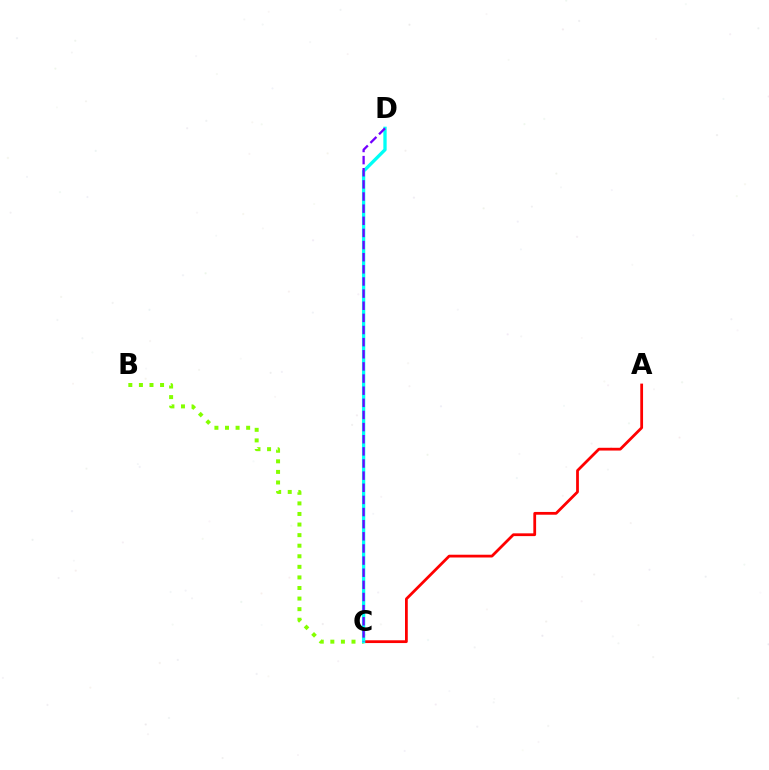{('B', 'C'): [{'color': '#84ff00', 'line_style': 'dotted', 'thickness': 2.87}], ('A', 'C'): [{'color': '#ff0000', 'line_style': 'solid', 'thickness': 2.0}], ('C', 'D'): [{'color': '#00fff6', 'line_style': 'solid', 'thickness': 2.38}, {'color': '#7200ff', 'line_style': 'dashed', 'thickness': 1.65}]}